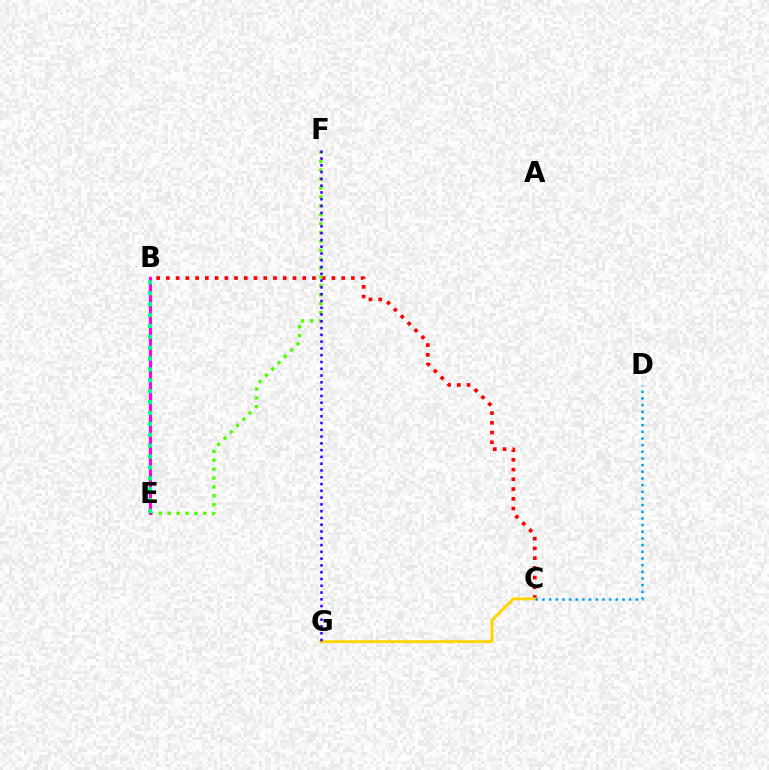{('B', 'C'): [{'color': '#ff0000', 'line_style': 'dotted', 'thickness': 2.65}], ('E', 'F'): [{'color': '#4fff00', 'line_style': 'dotted', 'thickness': 2.42}], ('C', 'G'): [{'color': '#ffd500', 'line_style': 'solid', 'thickness': 2.07}], ('B', 'E'): [{'color': '#ff00ed', 'line_style': 'solid', 'thickness': 2.23}, {'color': '#00ff86', 'line_style': 'dotted', 'thickness': 2.96}], ('C', 'D'): [{'color': '#009eff', 'line_style': 'dotted', 'thickness': 1.81}], ('F', 'G'): [{'color': '#3700ff', 'line_style': 'dotted', 'thickness': 1.84}]}